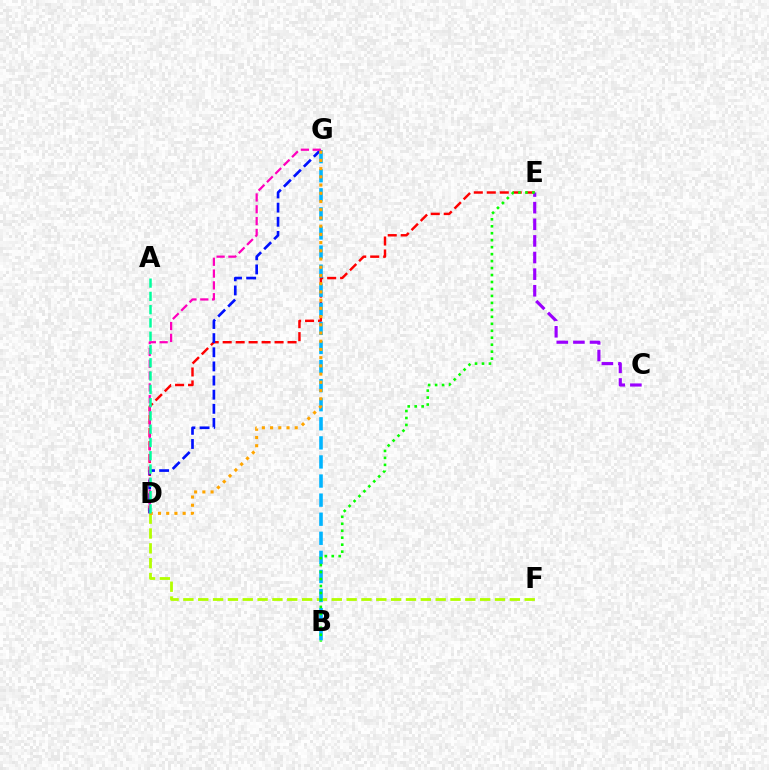{('D', 'E'): [{'color': '#ff0000', 'line_style': 'dashed', 'thickness': 1.76}], ('D', 'F'): [{'color': '#b3ff00', 'line_style': 'dashed', 'thickness': 2.02}], ('D', 'G'): [{'color': '#0010ff', 'line_style': 'dashed', 'thickness': 1.92}, {'color': '#ffa500', 'line_style': 'dotted', 'thickness': 2.23}, {'color': '#ff00bd', 'line_style': 'dashed', 'thickness': 1.61}], ('B', 'G'): [{'color': '#00b5ff', 'line_style': 'dashed', 'thickness': 2.59}], ('A', 'D'): [{'color': '#00ff9d', 'line_style': 'dashed', 'thickness': 1.8}], ('C', 'E'): [{'color': '#9b00ff', 'line_style': 'dashed', 'thickness': 2.26}], ('B', 'E'): [{'color': '#08ff00', 'line_style': 'dotted', 'thickness': 1.89}]}